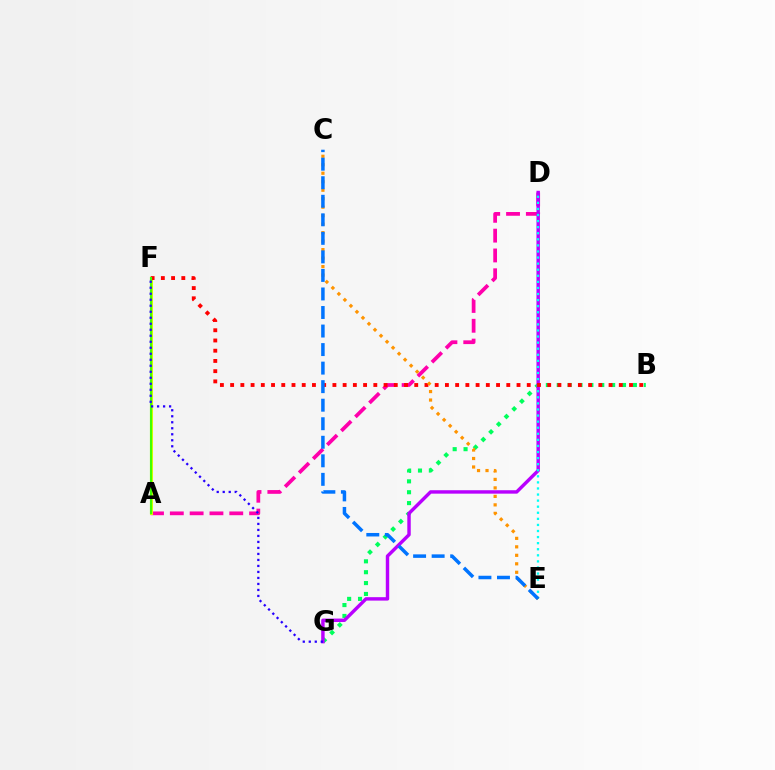{('B', 'G'): [{'color': '#00ff5c', 'line_style': 'dotted', 'thickness': 2.96}], ('A', 'D'): [{'color': '#ff00ac', 'line_style': 'dashed', 'thickness': 2.69}], ('D', 'G'): [{'color': '#b900ff', 'line_style': 'solid', 'thickness': 2.47}], ('A', 'F'): [{'color': '#d1ff00', 'line_style': 'solid', 'thickness': 2.2}, {'color': '#3dff00', 'line_style': 'solid', 'thickness': 1.52}], ('D', 'E'): [{'color': '#00fff6', 'line_style': 'dotted', 'thickness': 1.65}], ('B', 'F'): [{'color': '#ff0000', 'line_style': 'dotted', 'thickness': 2.78}], ('C', 'E'): [{'color': '#ff9400', 'line_style': 'dotted', 'thickness': 2.31}, {'color': '#0074ff', 'line_style': 'dashed', 'thickness': 2.52}], ('F', 'G'): [{'color': '#2500ff', 'line_style': 'dotted', 'thickness': 1.63}]}